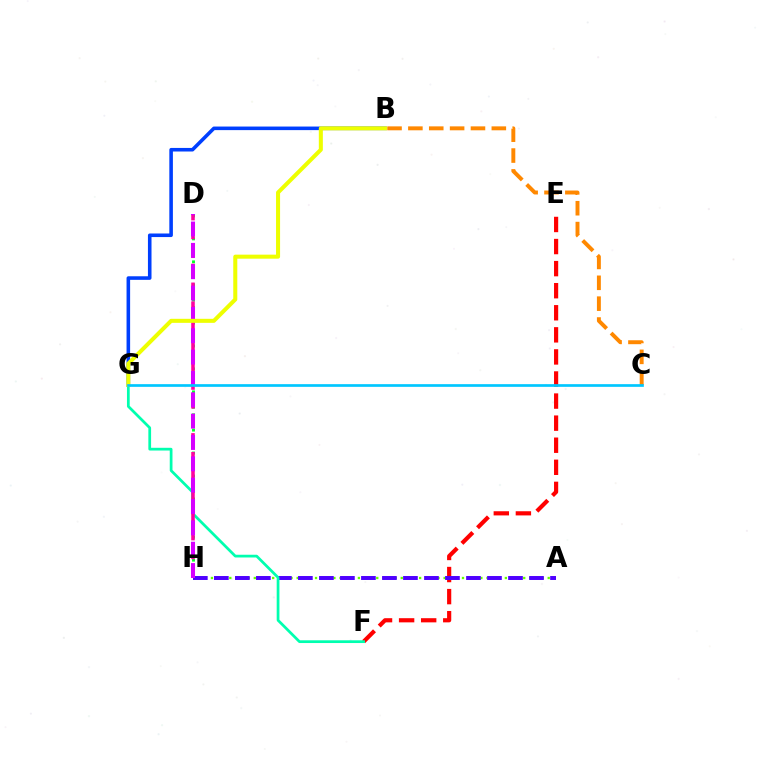{('A', 'H'): [{'color': '#66ff00', 'line_style': 'dotted', 'thickness': 1.66}, {'color': '#4f00ff', 'line_style': 'dashed', 'thickness': 2.85}], ('B', 'G'): [{'color': '#003fff', 'line_style': 'solid', 'thickness': 2.57}, {'color': '#eeff00', 'line_style': 'solid', 'thickness': 2.91}], ('D', 'H'): [{'color': '#00ff27', 'line_style': 'dotted', 'thickness': 2.08}, {'color': '#ff00a0', 'line_style': 'dashed', 'thickness': 2.56}, {'color': '#d600ff', 'line_style': 'dashed', 'thickness': 2.9}], ('E', 'F'): [{'color': '#ff0000', 'line_style': 'dashed', 'thickness': 3.0}], ('F', 'G'): [{'color': '#00ffaf', 'line_style': 'solid', 'thickness': 1.97}], ('B', 'C'): [{'color': '#ff8800', 'line_style': 'dashed', 'thickness': 2.83}], ('C', 'G'): [{'color': '#00c7ff', 'line_style': 'solid', 'thickness': 1.93}]}